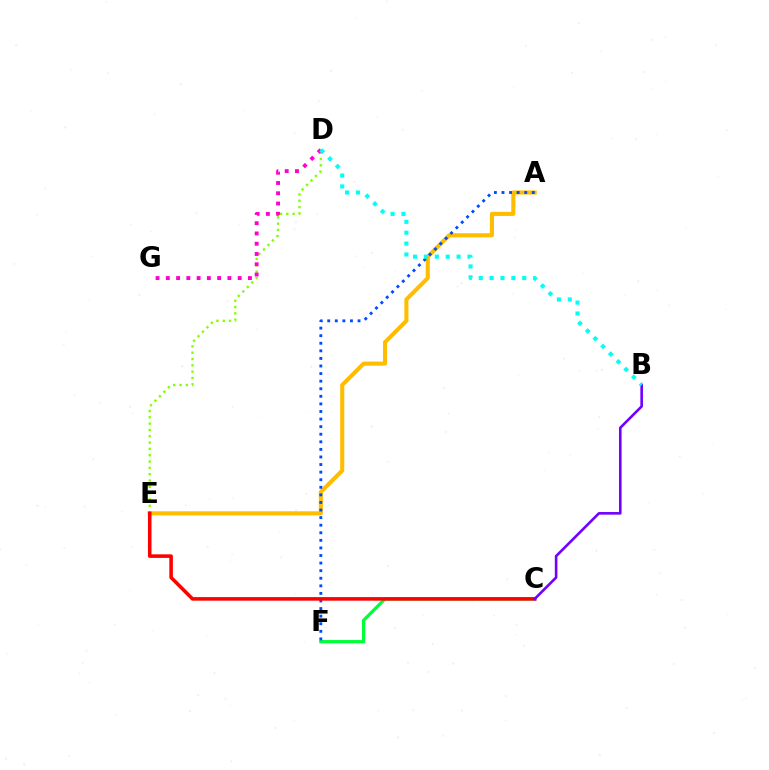{('D', 'E'): [{'color': '#84ff00', 'line_style': 'dotted', 'thickness': 1.72}], ('A', 'E'): [{'color': '#ffbd00', 'line_style': 'solid', 'thickness': 2.94}], ('C', 'F'): [{'color': '#00ff39', 'line_style': 'solid', 'thickness': 2.35}], ('A', 'F'): [{'color': '#004bff', 'line_style': 'dotted', 'thickness': 2.06}], ('C', 'E'): [{'color': '#ff0000', 'line_style': 'solid', 'thickness': 2.57}], ('B', 'C'): [{'color': '#7200ff', 'line_style': 'solid', 'thickness': 1.88}], ('D', 'G'): [{'color': '#ff00cf', 'line_style': 'dotted', 'thickness': 2.79}], ('B', 'D'): [{'color': '#00fff6', 'line_style': 'dotted', 'thickness': 2.96}]}